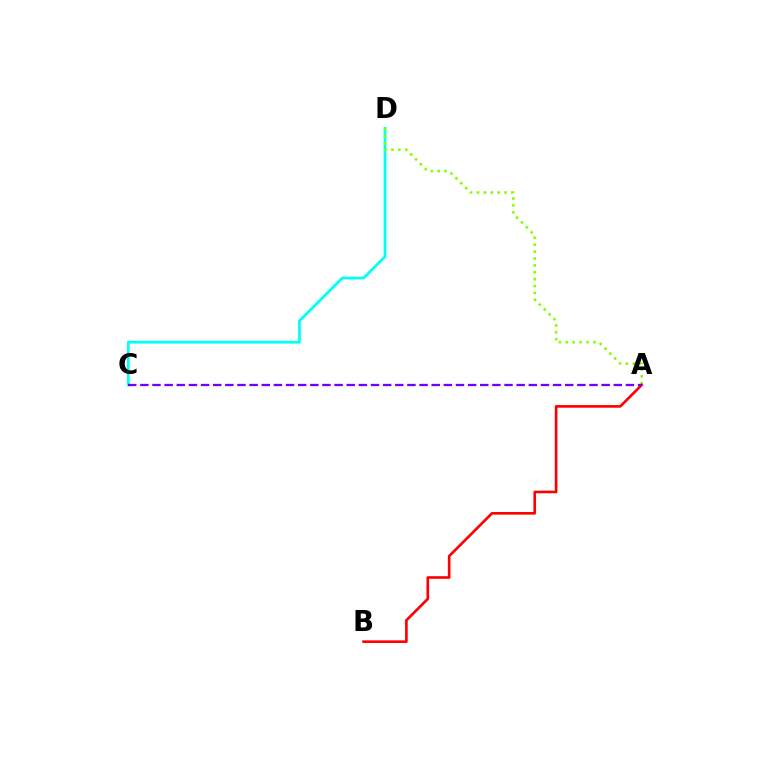{('C', 'D'): [{'color': '#00fff6', 'line_style': 'solid', 'thickness': 1.98}], ('A', 'D'): [{'color': '#84ff00', 'line_style': 'dotted', 'thickness': 1.87}], ('A', 'B'): [{'color': '#ff0000', 'line_style': 'solid', 'thickness': 1.9}], ('A', 'C'): [{'color': '#7200ff', 'line_style': 'dashed', 'thickness': 1.65}]}